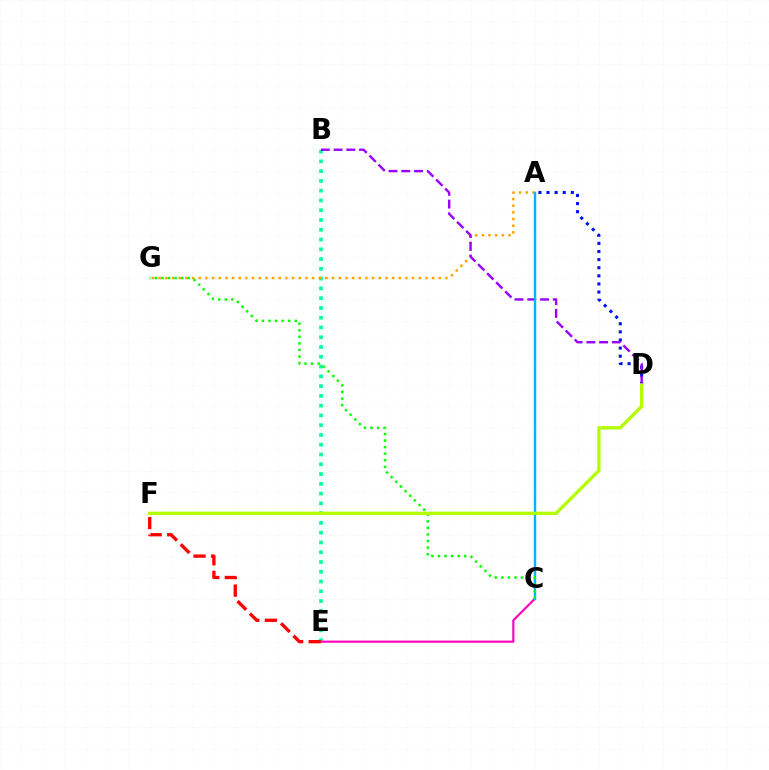{('B', 'E'): [{'color': '#00ff9d', 'line_style': 'dotted', 'thickness': 2.65}], ('A', 'G'): [{'color': '#ffa500', 'line_style': 'dotted', 'thickness': 1.81}], ('C', 'E'): [{'color': '#ff00bd', 'line_style': 'solid', 'thickness': 1.54}], ('A', 'D'): [{'color': '#0010ff', 'line_style': 'dotted', 'thickness': 2.2}], ('B', 'D'): [{'color': '#9b00ff', 'line_style': 'dashed', 'thickness': 1.73}], ('A', 'C'): [{'color': '#00b5ff', 'line_style': 'solid', 'thickness': 1.74}], ('E', 'F'): [{'color': '#ff0000', 'line_style': 'dashed', 'thickness': 2.39}], ('C', 'G'): [{'color': '#08ff00', 'line_style': 'dotted', 'thickness': 1.78}], ('D', 'F'): [{'color': '#b3ff00', 'line_style': 'solid', 'thickness': 2.39}]}